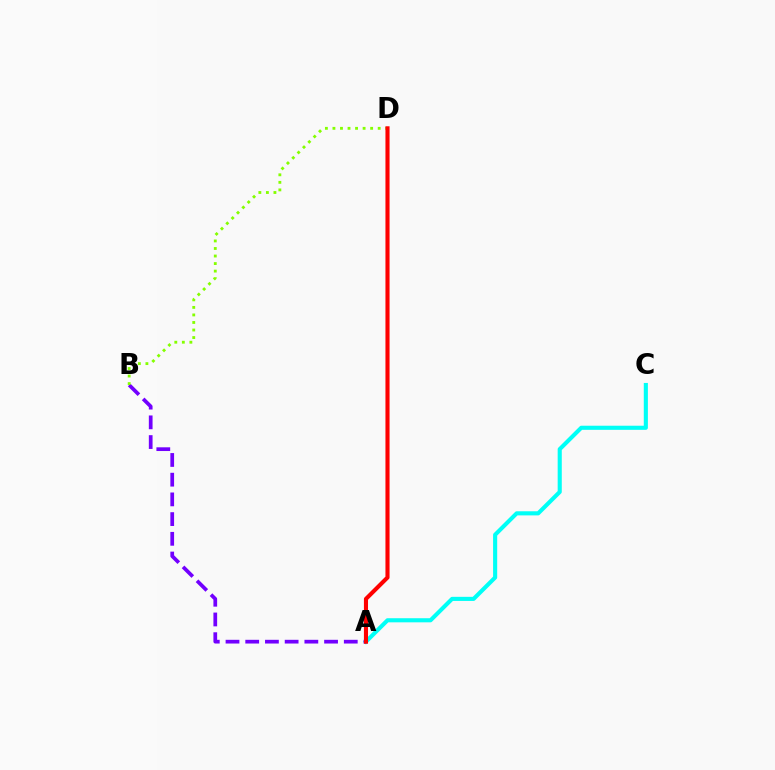{('A', 'C'): [{'color': '#00fff6', 'line_style': 'solid', 'thickness': 2.95}], ('A', 'B'): [{'color': '#7200ff', 'line_style': 'dashed', 'thickness': 2.68}], ('B', 'D'): [{'color': '#84ff00', 'line_style': 'dotted', 'thickness': 2.05}], ('A', 'D'): [{'color': '#ff0000', 'line_style': 'solid', 'thickness': 2.95}]}